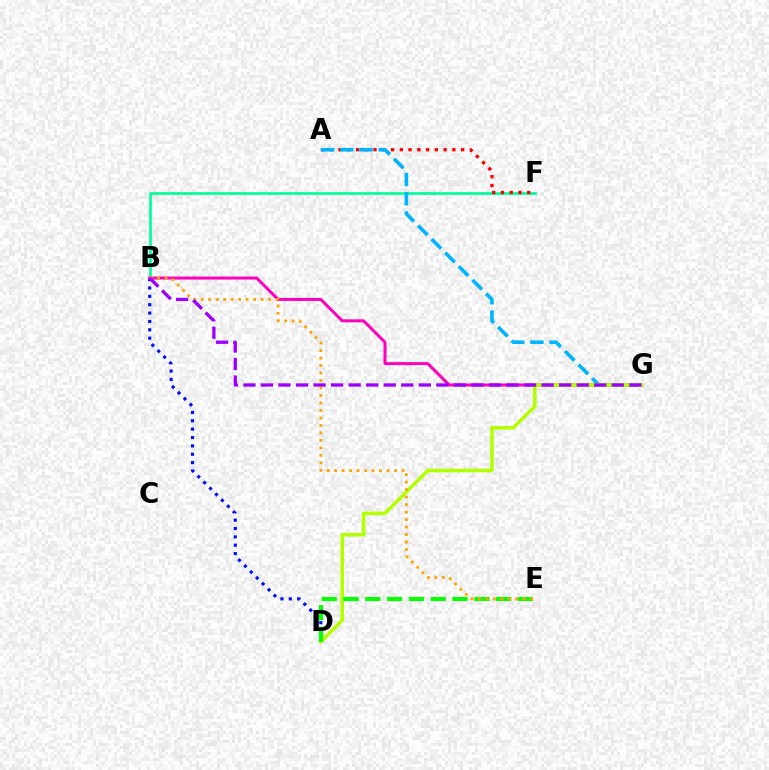{('B', 'F'): [{'color': '#00ff9d', 'line_style': 'solid', 'thickness': 1.96}], ('A', 'F'): [{'color': '#ff0000', 'line_style': 'dotted', 'thickness': 2.38}], ('B', 'D'): [{'color': '#0010ff', 'line_style': 'dotted', 'thickness': 2.27}], ('B', 'G'): [{'color': '#ff00bd', 'line_style': 'solid', 'thickness': 2.16}, {'color': '#9b00ff', 'line_style': 'dashed', 'thickness': 2.38}], ('A', 'G'): [{'color': '#00b5ff', 'line_style': 'dashed', 'thickness': 2.61}], ('D', 'G'): [{'color': '#b3ff00', 'line_style': 'solid', 'thickness': 2.56}], ('D', 'E'): [{'color': '#08ff00', 'line_style': 'dashed', 'thickness': 2.96}], ('B', 'E'): [{'color': '#ffa500', 'line_style': 'dotted', 'thickness': 2.03}]}